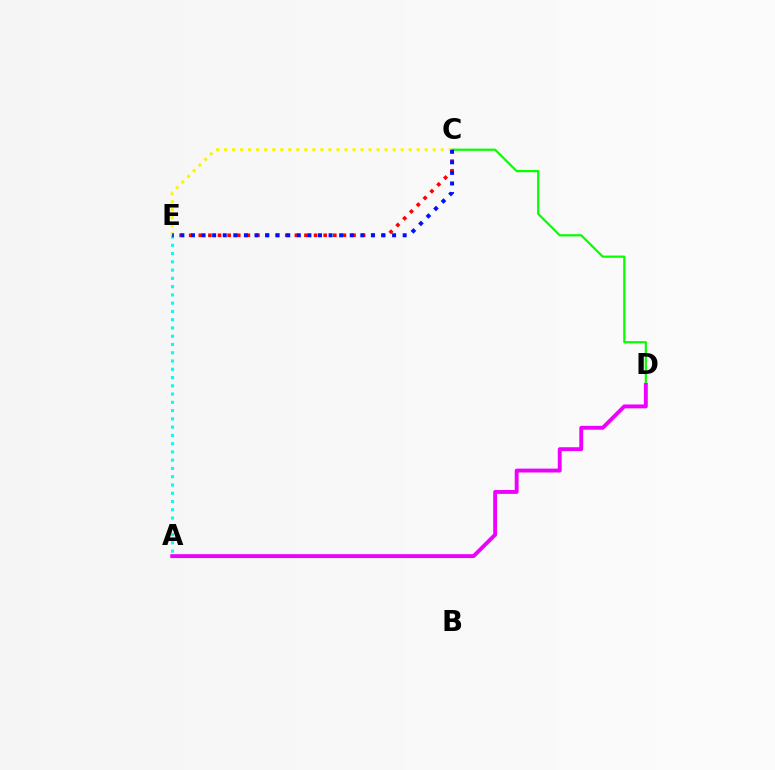{('C', 'E'): [{'color': '#ff0000', 'line_style': 'dotted', 'thickness': 2.61}, {'color': '#fcf500', 'line_style': 'dotted', 'thickness': 2.18}, {'color': '#0010ff', 'line_style': 'dotted', 'thickness': 2.88}], ('C', 'D'): [{'color': '#08ff00', 'line_style': 'solid', 'thickness': 1.6}], ('A', 'E'): [{'color': '#00fff6', 'line_style': 'dotted', 'thickness': 2.25}], ('A', 'D'): [{'color': '#ee00ff', 'line_style': 'solid', 'thickness': 2.8}]}